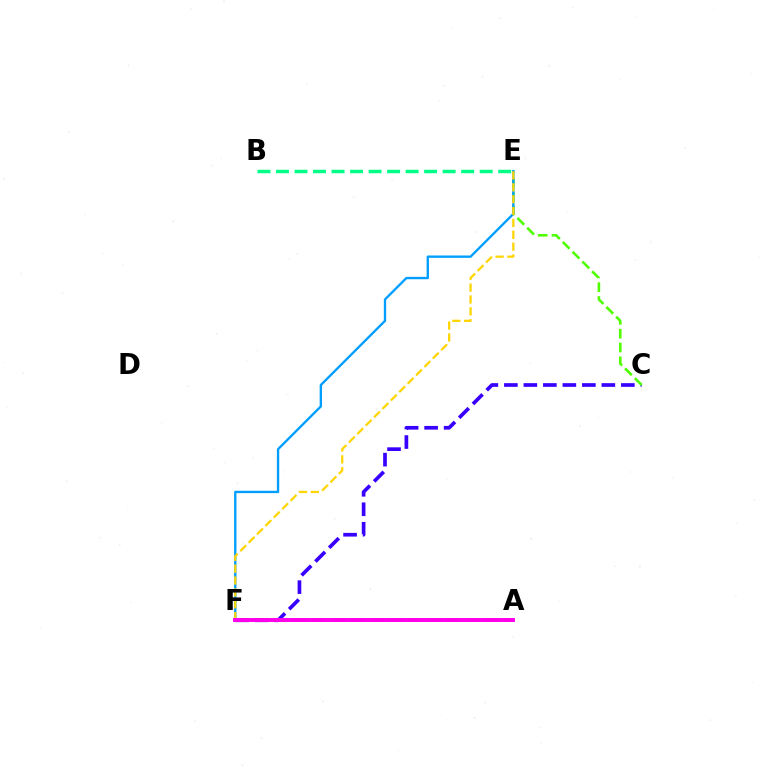{('A', 'F'): [{'color': '#ff0000', 'line_style': 'dashed', 'thickness': 2.62}, {'color': '#ff00ed', 'line_style': 'solid', 'thickness': 2.83}], ('C', 'F'): [{'color': '#3700ff', 'line_style': 'dashed', 'thickness': 2.65}], ('C', 'E'): [{'color': '#4fff00', 'line_style': 'dashed', 'thickness': 1.88}], ('E', 'F'): [{'color': '#009eff', 'line_style': 'solid', 'thickness': 1.69}, {'color': '#ffd500', 'line_style': 'dashed', 'thickness': 1.61}], ('B', 'E'): [{'color': '#00ff86', 'line_style': 'dashed', 'thickness': 2.52}]}